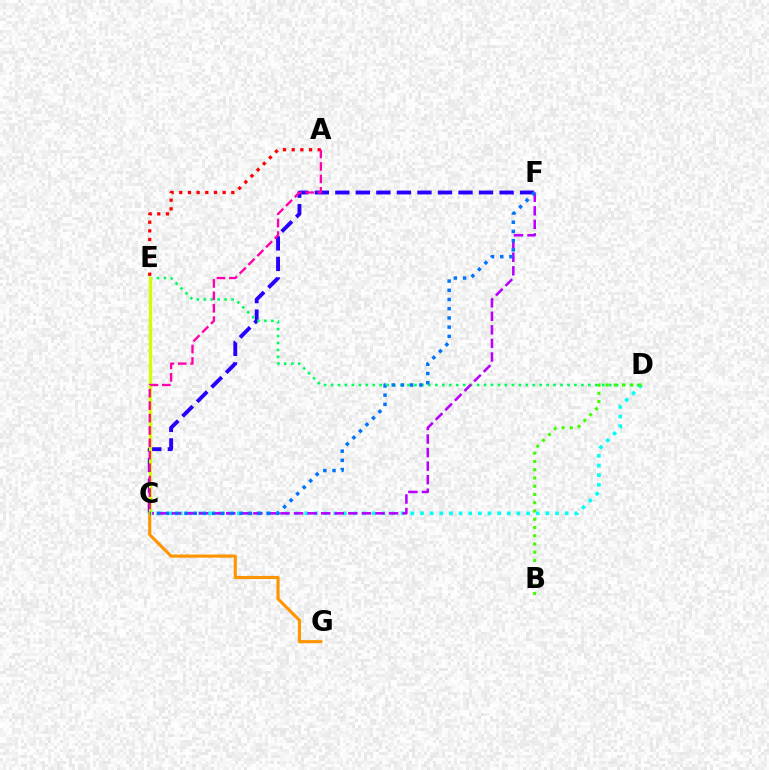{('C', 'F'): [{'color': '#2500ff', 'line_style': 'dashed', 'thickness': 2.79}, {'color': '#b900ff', 'line_style': 'dashed', 'thickness': 1.84}, {'color': '#0074ff', 'line_style': 'dotted', 'thickness': 2.5}], ('C', 'G'): [{'color': '#ff9400', 'line_style': 'solid', 'thickness': 2.24}], ('C', 'D'): [{'color': '#00fff6', 'line_style': 'dotted', 'thickness': 2.62}], ('D', 'E'): [{'color': '#00ff5c', 'line_style': 'dotted', 'thickness': 1.89}], ('C', 'E'): [{'color': '#d1ff00', 'line_style': 'solid', 'thickness': 2.37}], ('A', 'E'): [{'color': '#ff0000', 'line_style': 'dotted', 'thickness': 2.36}], ('A', 'C'): [{'color': '#ff00ac', 'line_style': 'dashed', 'thickness': 1.69}], ('B', 'D'): [{'color': '#3dff00', 'line_style': 'dotted', 'thickness': 2.24}]}